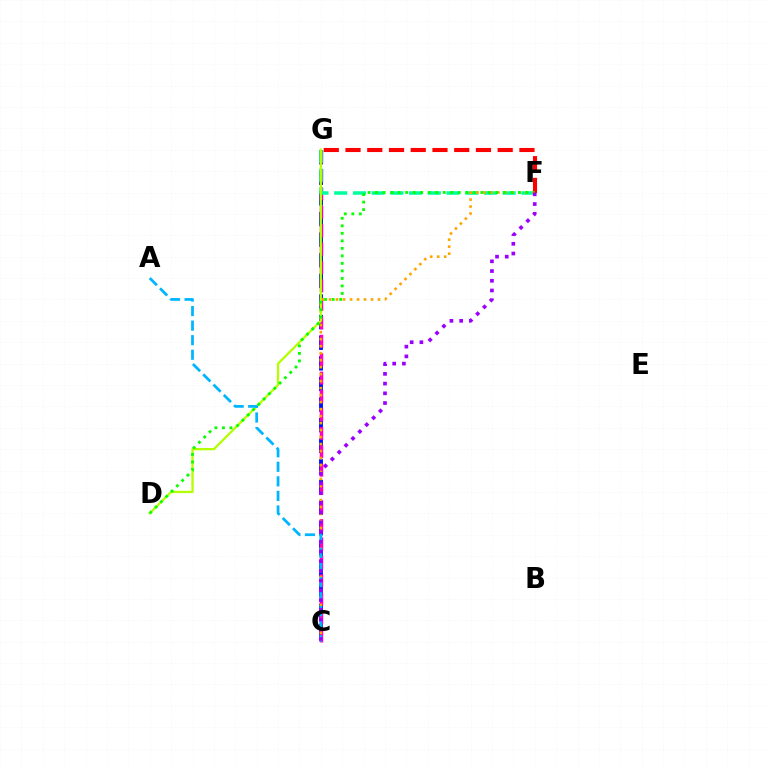{('C', 'G'): [{'color': '#0010ff', 'line_style': 'dashed', 'thickness': 2.8}, {'color': '#ff00bd', 'line_style': 'dashed', 'thickness': 2.5}], ('F', 'G'): [{'color': '#00ff9d', 'line_style': 'dashed', 'thickness': 2.54}, {'color': '#ff0000', 'line_style': 'dashed', 'thickness': 2.95}], ('C', 'F'): [{'color': '#ffa500', 'line_style': 'dotted', 'thickness': 1.9}, {'color': '#9b00ff', 'line_style': 'dotted', 'thickness': 2.64}], ('D', 'G'): [{'color': '#b3ff00', 'line_style': 'solid', 'thickness': 1.62}], ('D', 'F'): [{'color': '#08ff00', 'line_style': 'dotted', 'thickness': 2.04}], ('A', 'C'): [{'color': '#00b5ff', 'line_style': 'dashed', 'thickness': 1.98}]}